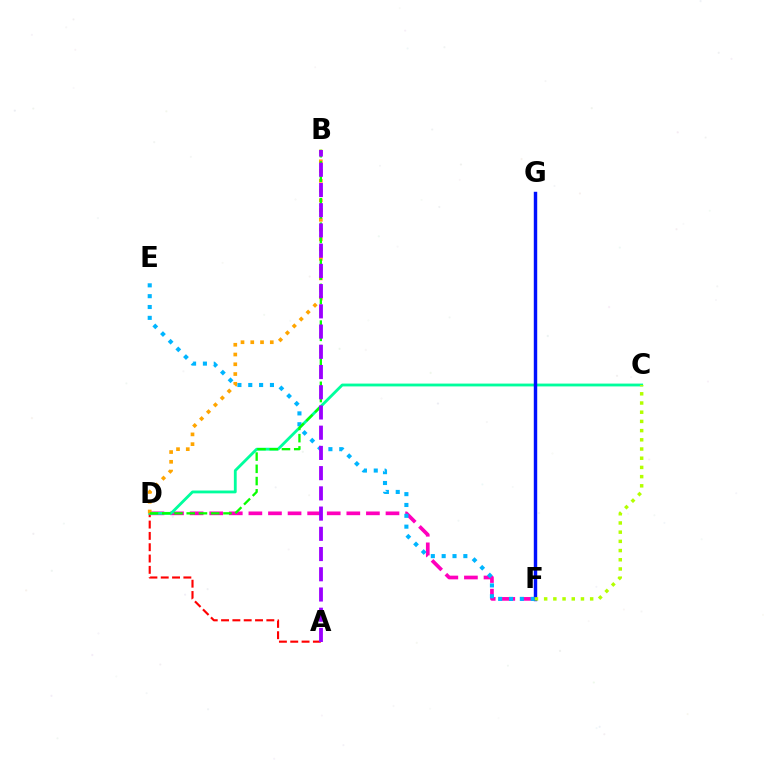{('A', 'D'): [{'color': '#ff0000', 'line_style': 'dashed', 'thickness': 1.54}], ('D', 'F'): [{'color': '#ff00bd', 'line_style': 'dashed', 'thickness': 2.66}], ('C', 'D'): [{'color': '#00ff9d', 'line_style': 'solid', 'thickness': 2.03}], ('F', 'G'): [{'color': '#0010ff', 'line_style': 'solid', 'thickness': 2.47}], ('E', 'F'): [{'color': '#00b5ff', 'line_style': 'dotted', 'thickness': 2.95}], ('B', 'D'): [{'color': '#ffa500', 'line_style': 'dotted', 'thickness': 2.65}, {'color': '#08ff00', 'line_style': 'dashed', 'thickness': 1.66}], ('A', 'B'): [{'color': '#9b00ff', 'line_style': 'dashed', 'thickness': 2.75}], ('C', 'F'): [{'color': '#b3ff00', 'line_style': 'dotted', 'thickness': 2.5}]}